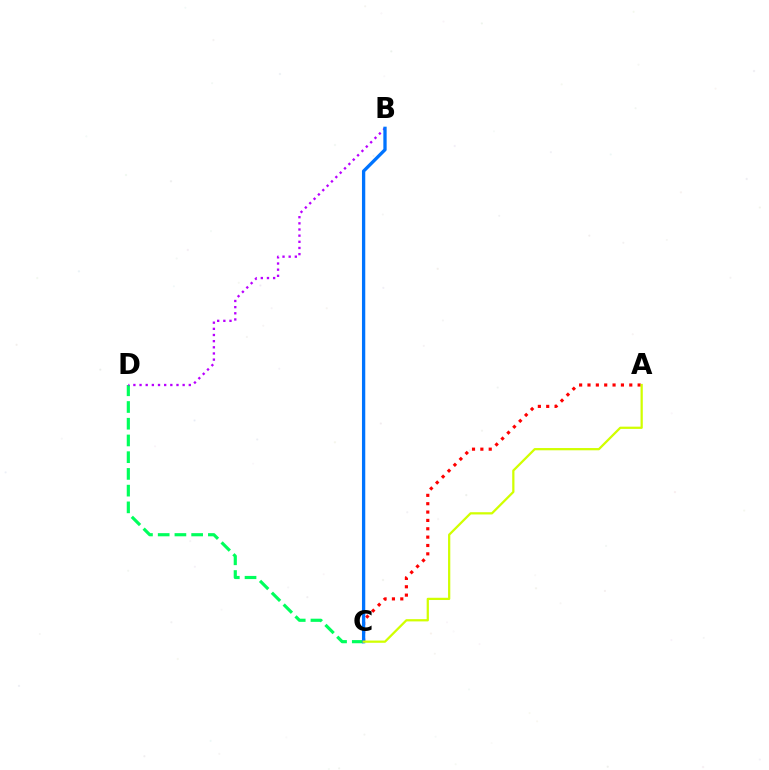{('A', 'C'): [{'color': '#ff0000', 'line_style': 'dotted', 'thickness': 2.27}, {'color': '#d1ff00', 'line_style': 'solid', 'thickness': 1.62}], ('C', 'D'): [{'color': '#00ff5c', 'line_style': 'dashed', 'thickness': 2.27}], ('B', 'D'): [{'color': '#b900ff', 'line_style': 'dotted', 'thickness': 1.67}], ('B', 'C'): [{'color': '#0074ff', 'line_style': 'solid', 'thickness': 2.38}]}